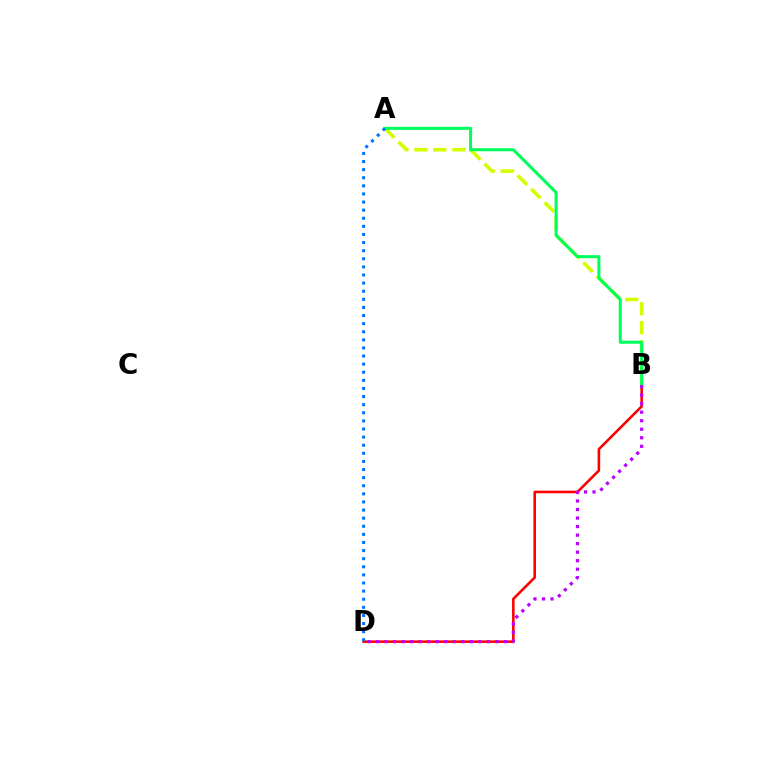{('A', 'B'): [{'color': '#d1ff00', 'line_style': 'dashed', 'thickness': 2.59}, {'color': '#00ff5c', 'line_style': 'solid', 'thickness': 2.2}], ('B', 'D'): [{'color': '#ff0000', 'line_style': 'solid', 'thickness': 1.85}, {'color': '#b900ff', 'line_style': 'dotted', 'thickness': 2.32}], ('A', 'D'): [{'color': '#0074ff', 'line_style': 'dotted', 'thickness': 2.2}]}